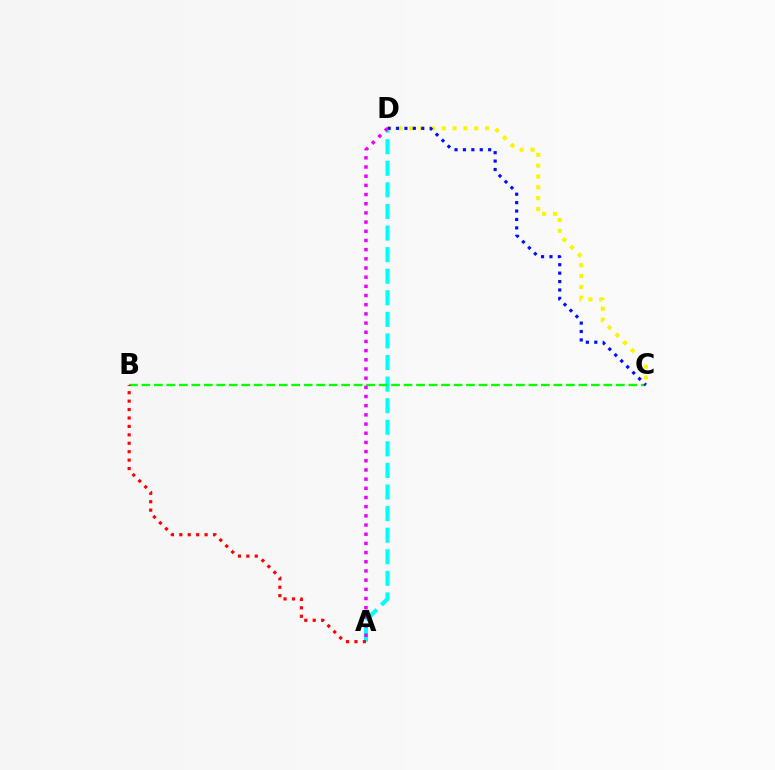{('A', 'D'): [{'color': '#00fff6', 'line_style': 'dashed', 'thickness': 2.93}, {'color': '#ee00ff', 'line_style': 'dotted', 'thickness': 2.49}], ('C', 'D'): [{'color': '#fcf500', 'line_style': 'dotted', 'thickness': 2.94}, {'color': '#0010ff', 'line_style': 'dotted', 'thickness': 2.29}], ('B', 'C'): [{'color': '#08ff00', 'line_style': 'dashed', 'thickness': 1.7}], ('A', 'B'): [{'color': '#ff0000', 'line_style': 'dotted', 'thickness': 2.29}]}